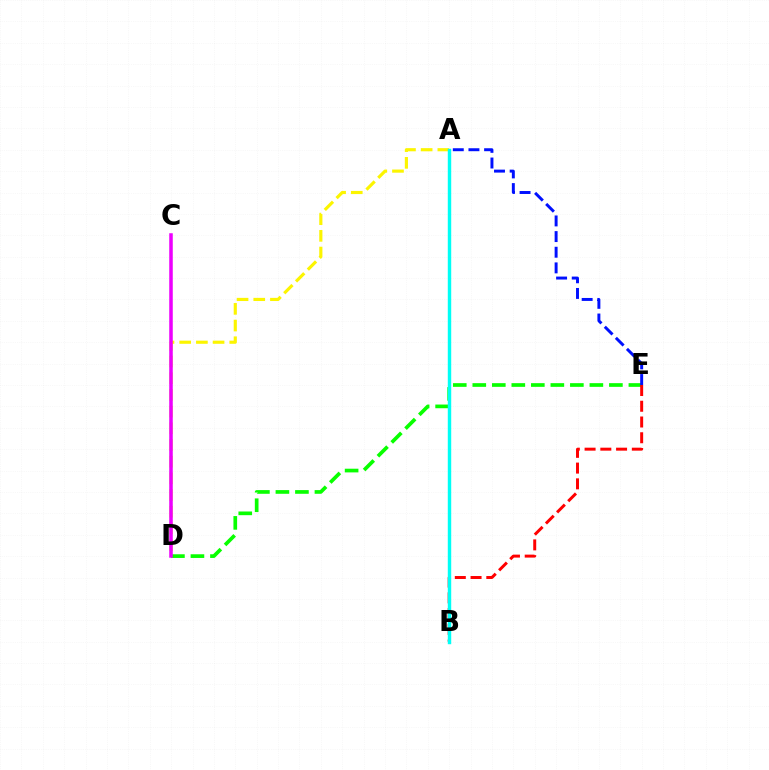{('D', 'E'): [{'color': '#08ff00', 'line_style': 'dashed', 'thickness': 2.65}], ('A', 'E'): [{'color': '#0010ff', 'line_style': 'dashed', 'thickness': 2.13}], ('A', 'D'): [{'color': '#fcf500', 'line_style': 'dashed', 'thickness': 2.27}], ('B', 'E'): [{'color': '#ff0000', 'line_style': 'dashed', 'thickness': 2.14}], ('C', 'D'): [{'color': '#ee00ff', 'line_style': 'solid', 'thickness': 2.54}], ('A', 'B'): [{'color': '#00fff6', 'line_style': 'solid', 'thickness': 2.47}]}